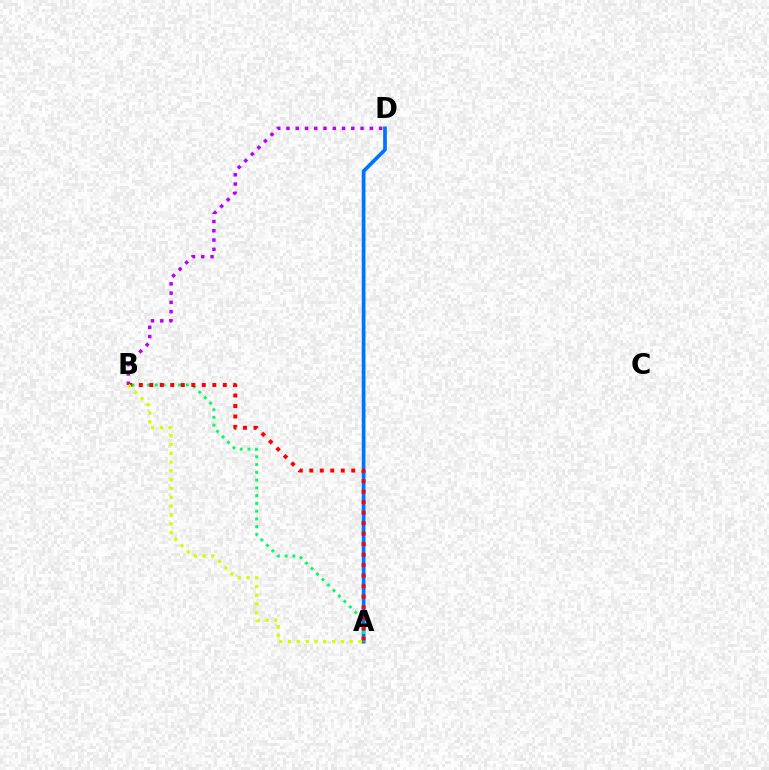{('B', 'D'): [{'color': '#b900ff', 'line_style': 'dotted', 'thickness': 2.52}], ('A', 'D'): [{'color': '#0074ff', 'line_style': 'solid', 'thickness': 2.67}], ('A', 'B'): [{'color': '#00ff5c', 'line_style': 'dotted', 'thickness': 2.1}, {'color': '#ff0000', 'line_style': 'dotted', 'thickness': 2.85}, {'color': '#d1ff00', 'line_style': 'dotted', 'thickness': 2.39}]}